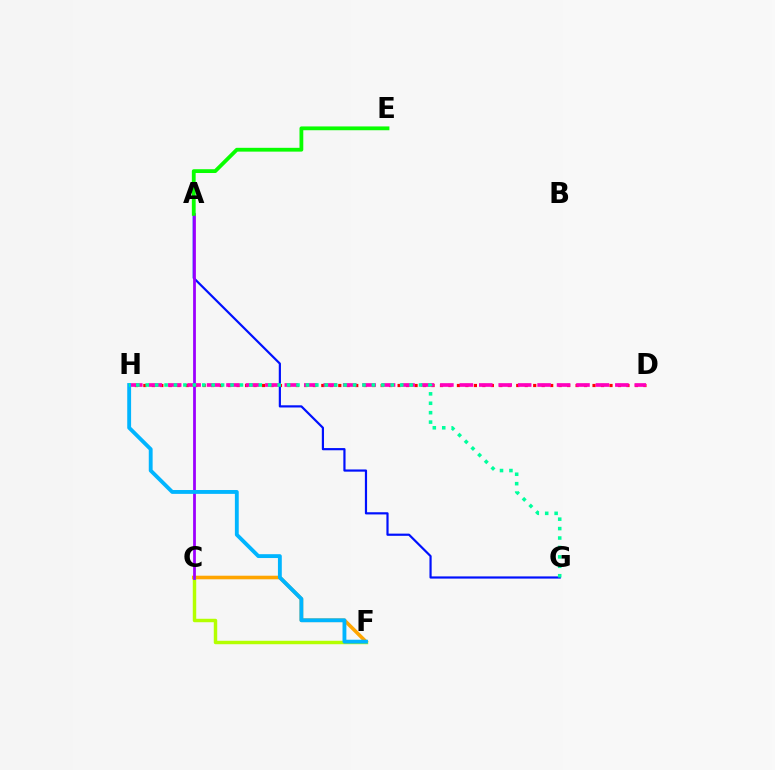{('C', 'F'): [{'color': '#ffa500', 'line_style': 'solid', 'thickness': 2.58}, {'color': '#b3ff00', 'line_style': 'solid', 'thickness': 2.49}], ('D', 'H'): [{'color': '#ff0000', 'line_style': 'dotted', 'thickness': 2.3}, {'color': '#ff00bd', 'line_style': 'dashed', 'thickness': 2.64}], ('A', 'G'): [{'color': '#0010ff', 'line_style': 'solid', 'thickness': 1.58}], ('A', 'C'): [{'color': '#9b00ff', 'line_style': 'solid', 'thickness': 1.99}], ('F', 'H'): [{'color': '#00b5ff', 'line_style': 'solid', 'thickness': 2.78}], ('A', 'E'): [{'color': '#08ff00', 'line_style': 'solid', 'thickness': 2.74}], ('G', 'H'): [{'color': '#00ff9d', 'line_style': 'dotted', 'thickness': 2.56}]}